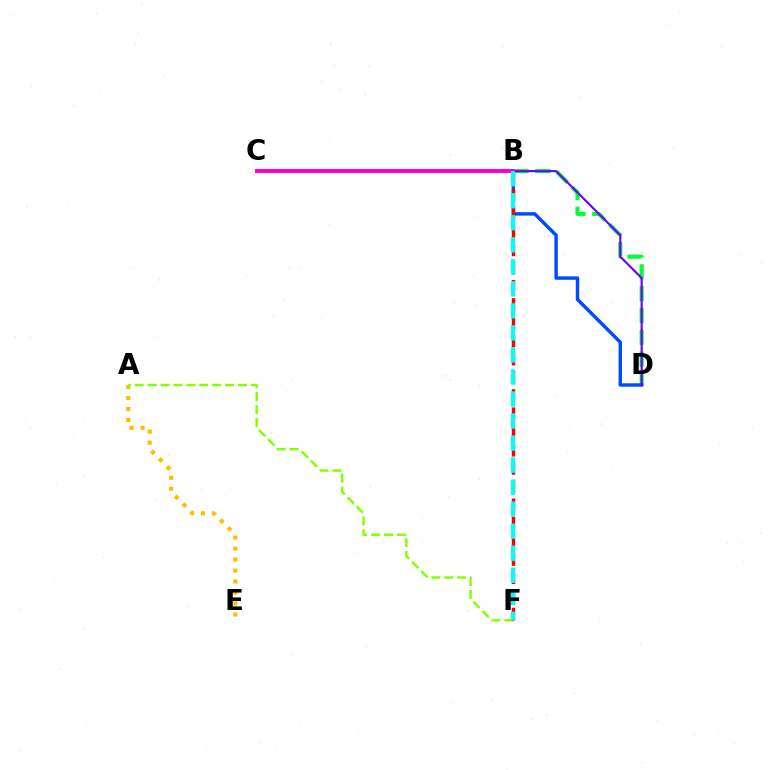{('A', 'E'): [{'color': '#ffbd00', 'line_style': 'dotted', 'thickness': 2.99}], ('B', 'D'): [{'color': '#00ff39', 'line_style': 'dashed', 'thickness': 2.96}, {'color': '#004bff', 'line_style': 'solid', 'thickness': 2.47}, {'color': '#7200ff', 'line_style': 'solid', 'thickness': 1.55}], ('A', 'F'): [{'color': '#84ff00', 'line_style': 'dashed', 'thickness': 1.75}], ('B', 'C'): [{'color': '#ff00cf', 'line_style': 'solid', 'thickness': 2.86}], ('B', 'F'): [{'color': '#ff0000', 'line_style': 'dashed', 'thickness': 2.47}, {'color': '#00fff6', 'line_style': 'dashed', 'thickness': 2.99}]}